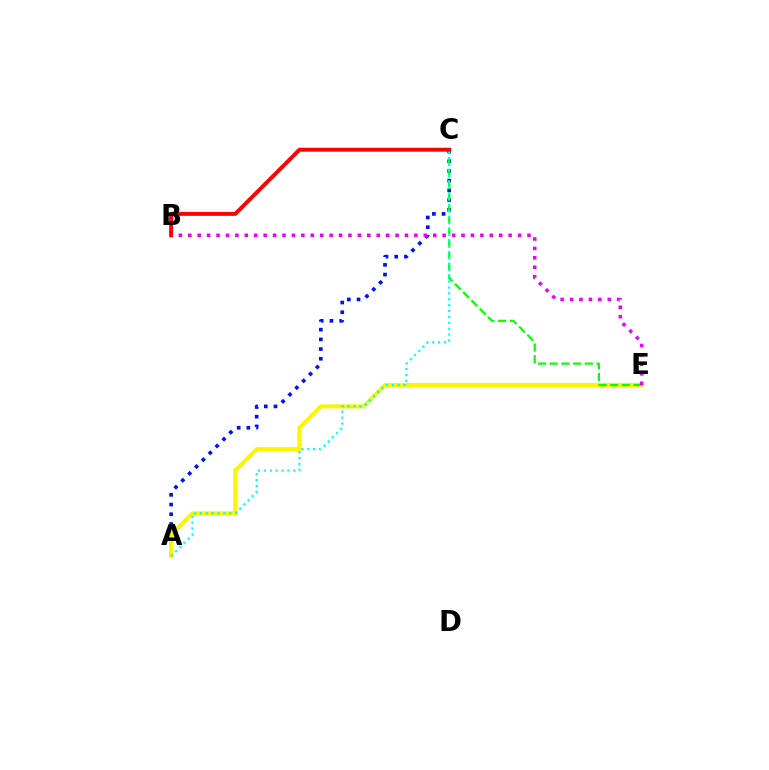{('A', 'C'): [{'color': '#0010ff', 'line_style': 'dotted', 'thickness': 2.64}, {'color': '#00fff6', 'line_style': 'dotted', 'thickness': 1.6}], ('A', 'E'): [{'color': '#fcf500', 'line_style': 'solid', 'thickness': 2.93}], ('C', 'E'): [{'color': '#08ff00', 'line_style': 'dashed', 'thickness': 1.59}], ('B', 'E'): [{'color': '#ee00ff', 'line_style': 'dotted', 'thickness': 2.56}], ('B', 'C'): [{'color': '#ff0000', 'line_style': 'solid', 'thickness': 2.84}]}